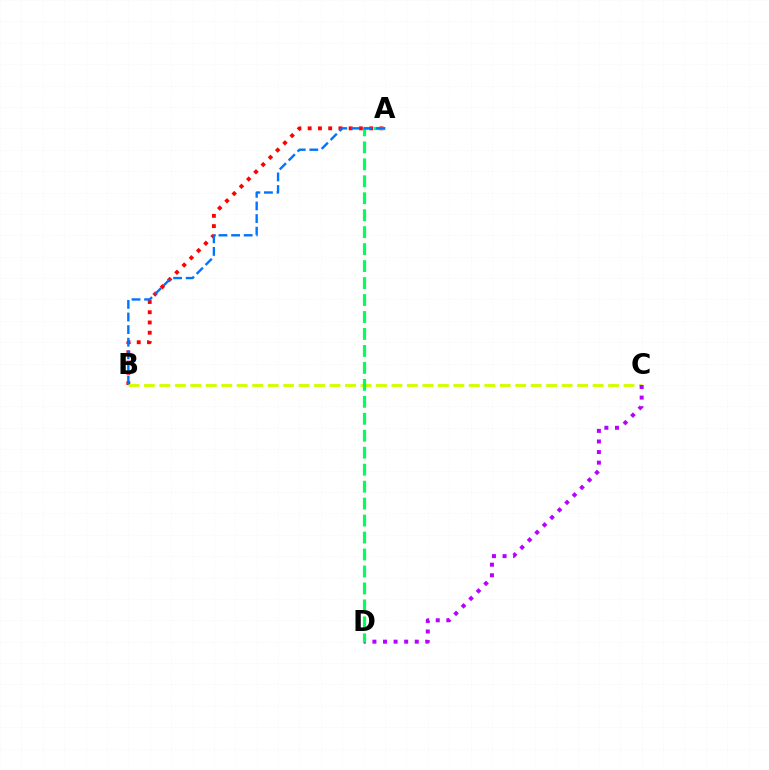{('A', 'B'): [{'color': '#ff0000', 'line_style': 'dotted', 'thickness': 2.78}, {'color': '#0074ff', 'line_style': 'dashed', 'thickness': 1.71}], ('B', 'C'): [{'color': '#d1ff00', 'line_style': 'dashed', 'thickness': 2.1}], ('C', 'D'): [{'color': '#b900ff', 'line_style': 'dotted', 'thickness': 2.88}], ('A', 'D'): [{'color': '#00ff5c', 'line_style': 'dashed', 'thickness': 2.3}]}